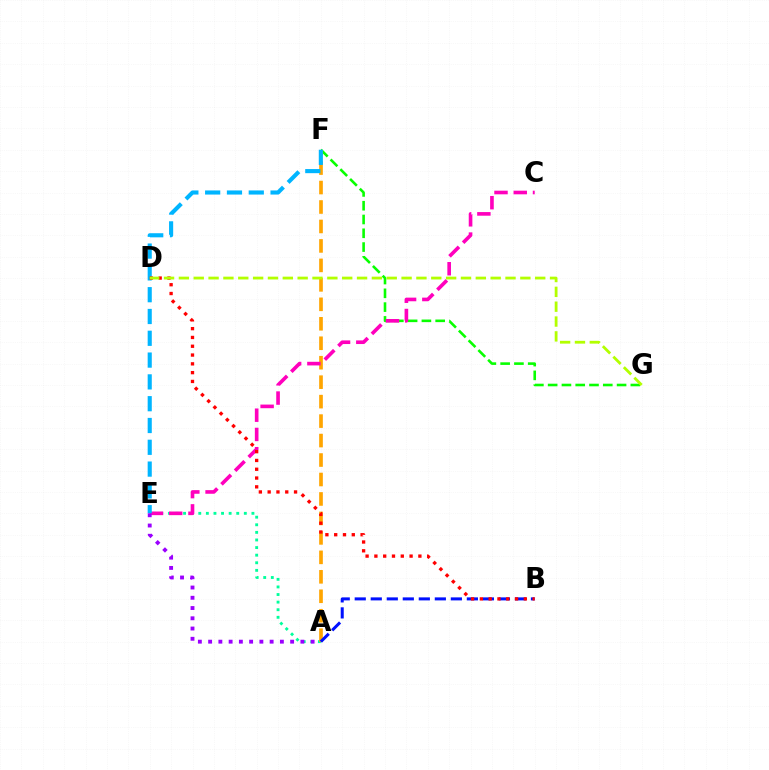{('F', 'G'): [{'color': '#08ff00', 'line_style': 'dashed', 'thickness': 1.87}], ('A', 'E'): [{'color': '#00ff9d', 'line_style': 'dotted', 'thickness': 2.06}, {'color': '#9b00ff', 'line_style': 'dotted', 'thickness': 2.79}], ('A', 'F'): [{'color': '#ffa500', 'line_style': 'dashed', 'thickness': 2.64}], ('C', 'E'): [{'color': '#ff00bd', 'line_style': 'dashed', 'thickness': 2.62}], ('A', 'B'): [{'color': '#0010ff', 'line_style': 'dashed', 'thickness': 2.18}], ('E', 'F'): [{'color': '#00b5ff', 'line_style': 'dashed', 'thickness': 2.96}], ('B', 'D'): [{'color': '#ff0000', 'line_style': 'dotted', 'thickness': 2.39}], ('D', 'G'): [{'color': '#b3ff00', 'line_style': 'dashed', 'thickness': 2.02}]}